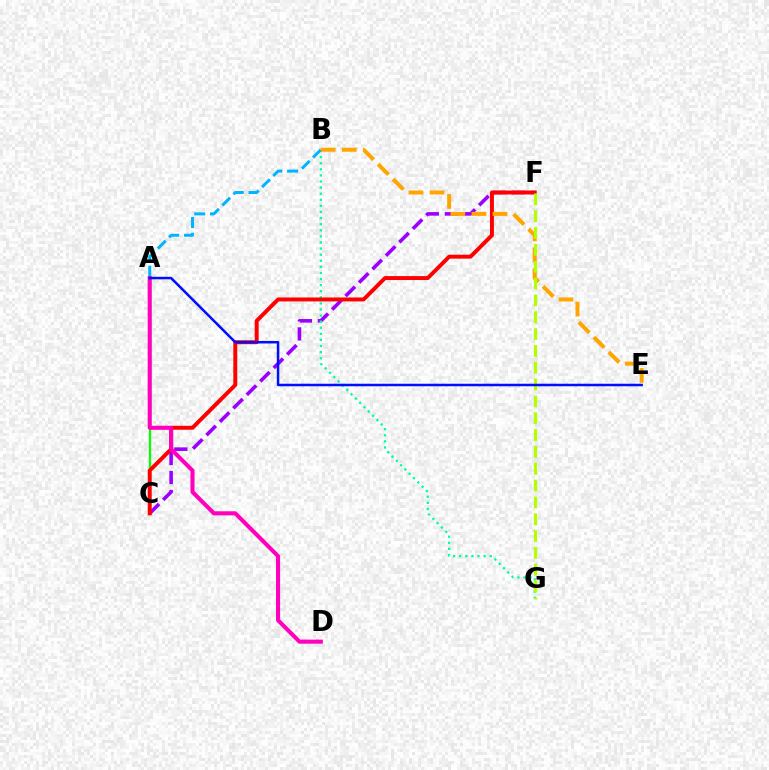{('C', 'F'): [{'color': '#9b00ff', 'line_style': 'dashed', 'thickness': 2.58}, {'color': '#ff0000', 'line_style': 'solid', 'thickness': 2.84}], ('B', 'G'): [{'color': '#00ff9d', 'line_style': 'dotted', 'thickness': 1.66}], ('A', 'C'): [{'color': '#08ff00', 'line_style': 'solid', 'thickness': 1.63}], ('A', 'B'): [{'color': '#00b5ff', 'line_style': 'dashed', 'thickness': 2.15}], ('A', 'D'): [{'color': '#ff00bd', 'line_style': 'solid', 'thickness': 2.94}], ('B', 'E'): [{'color': '#ffa500', 'line_style': 'dashed', 'thickness': 2.87}], ('F', 'G'): [{'color': '#b3ff00', 'line_style': 'dashed', 'thickness': 2.29}], ('A', 'E'): [{'color': '#0010ff', 'line_style': 'solid', 'thickness': 1.81}]}